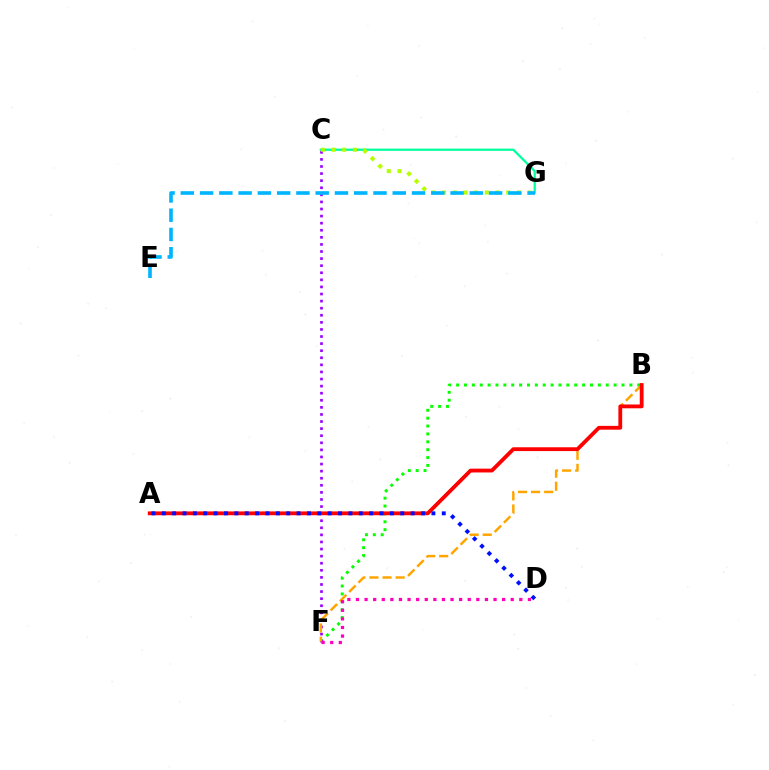{('B', 'F'): [{'color': '#08ff00', 'line_style': 'dotted', 'thickness': 2.14}, {'color': '#ffa500', 'line_style': 'dashed', 'thickness': 1.78}], ('C', 'G'): [{'color': '#00ff9d', 'line_style': 'solid', 'thickness': 1.63}, {'color': '#b3ff00', 'line_style': 'dotted', 'thickness': 2.9}], ('C', 'F'): [{'color': '#9b00ff', 'line_style': 'dotted', 'thickness': 1.92}], ('E', 'G'): [{'color': '#00b5ff', 'line_style': 'dashed', 'thickness': 2.62}], ('D', 'F'): [{'color': '#ff00bd', 'line_style': 'dotted', 'thickness': 2.34}], ('A', 'B'): [{'color': '#ff0000', 'line_style': 'solid', 'thickness': 2.74}], ('A', 'D'): [{'color': '#0010ff', 'line_style': 'dotted', 'thickness': 2.82}]}